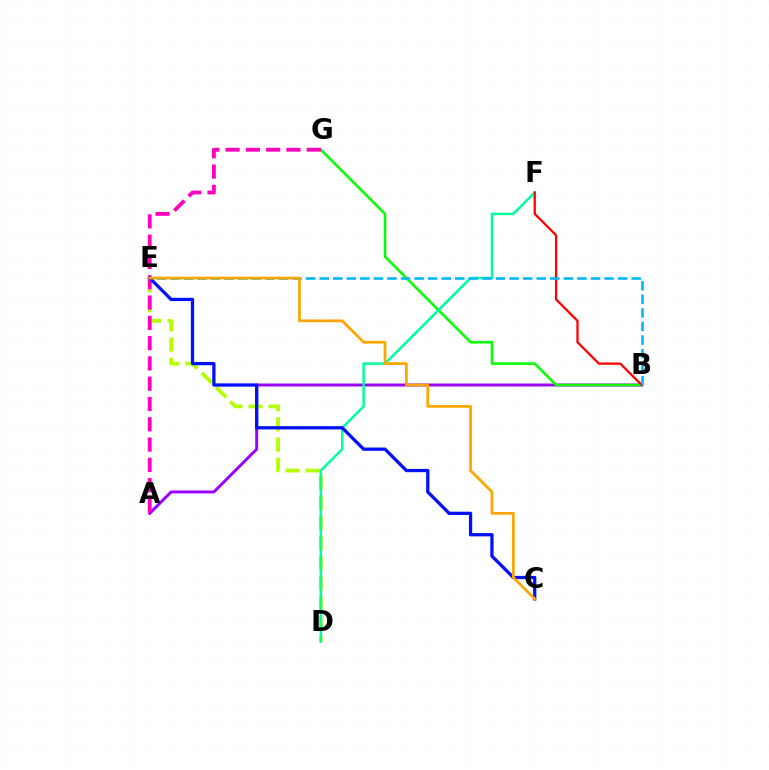{('A', 'B'): [{'color': '#9b00ff', 'line_style': 'solid', 'thickness': 2.13}], ('D', 'E'): [{'color': '#b3ff00', 'line_style': 'dashed', 'thickness': 2.74}], ('B', 'G'): [{'color': '#08ff00', 'line_style': 'solid', 'thickness': 1.86}], ('D', 'F'): [{'color': '#00ff9d', 'line_style': 'solid', 'thickness': 1.8}], ('A', 'G'): [{'color': '#ff00bd', 'line_style': 'dashed', 'thickness': 2.76}], ('B', 'F'): [{'color': '#ff0000', 'line_style': 'solid', 'thickness': 1.64}], ('B', 'E'): [{'color': '#00b5ff', 'line_style': 'dashed', 'thickness': 1.84}], ('C', 'E'): [{'color': '#0010ff', 'line_style': 'solid', 'thickness': 2.35}, {'color': '#ffa500', 'line_style': 'solid', 'thickness': 1.97}]}